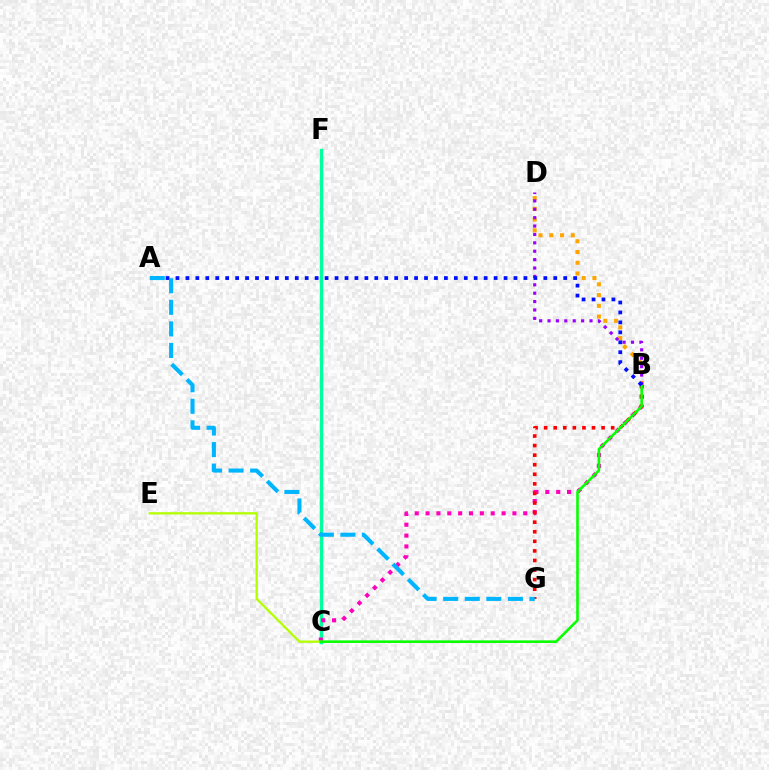{('B', 'D'): [{'color': '#ffa500', 'line_style': 'dotted', 'thickness': 2.92}, {'color': '#9b00ff', 'line_style': 'dotted', 'thickness': 2.28}], ('C', 'F'): [{'color': '#00ff9d', 'line_style': 'solid', 'thickness': 2.44}], ('B', 'C'): [{'color': '#ff00bd', 'line_style': 'dotted', 'thickness': 2.95}, {'color': '#08ff00', 'line_style': 'solid', 'thickness': 1.87}], ('B', 'G'): [{'color': '#ff0000', 'line_style': 'dotted', 'thickness': 2.6}], ('C', 'E'): [{'color': '#b3ff00', 'line_style': 'solid', 'thickness': 1.65}], ('A', 'B'): [{'color': '#0010ff', 'line_style': 'dotted', 'thickness': 2.7}], ('A', 'G'): [{'color': '#00b5ff', 'line_style': 'dashed', 'thickness': 2.93}]}